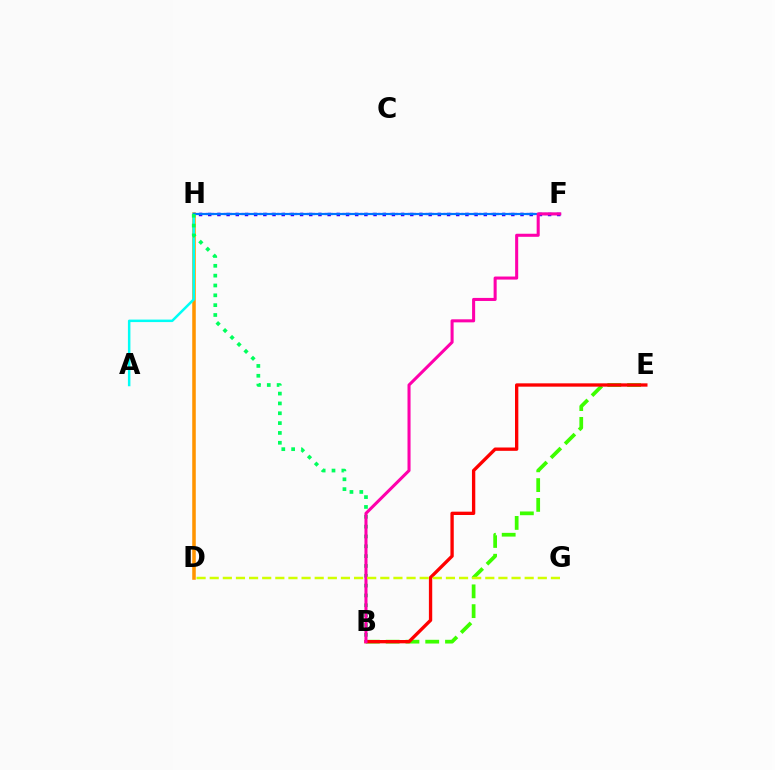{('D', 'H'): [{'color': '#ff9400', 'line_style': 'solid', 'thickness': 2.55}], ('F', 'H'): [{'color': '#2500ff', 'line_style': 'dotted', 'thickness': 2.5}, {'color': '#b900ff', 'line_style': 'dotted', 'thickness': 1.61}, {'color': '#0074ff', 'line_style': 'solid', 'thickness': 1.56}], ('A', 'H'): [{'color': '#00fff6', 'line_style': 'solid', 'thickness': 1.8}], ('B', 'E'): [{'color': '#3dff00', 'line_style': 'dashed', 'thickness': 2.69}, {'color': '#ff0000', 'line_style': 'solid', 'thickness': 2.4}], ('B', 'H'): [{'color': '#00ff5c', 'line_style': 'dotted', 'thickness': 2.67}], ('B', 'F'): [{'color': '#ff00ac', 'line_style': 'solid', 'thickness': 2.2}], ('D', 'G'): [{'color': '#d1ff00', 'line_style': 'dashed', 'thickness': 1.78}]}